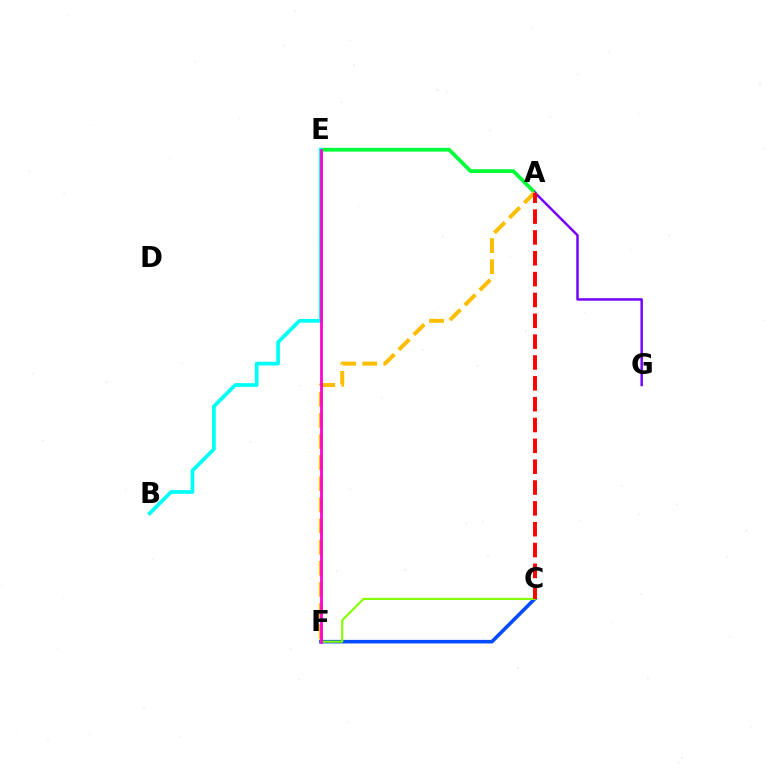{('A', 'E'): [{'color': '#00ff39', 'line_style': 'solid', 'thickness': 2.71}], ('A', 'G'): [{'color': '#7200ff', 'line_style': 'solid', 'thickness': 1.77}], ('B', 'E'): [{'color': '#00fff6', 'line_style': 'solid', 'thickness': 2.7}], ('C', 'F'): [{'color': '#004bff', 'line_style': 'solid', 'thickness': 2.56}, {'color': '#84ff00', 'line_style': 'solid', 'thickness': 1.54}], ('A', 'F'): [{'color': '#ffbd00', 'line_style': 'dashed', 'thickness': 2.87}], ('A', 'C'): [{'color': '#ff0000', 'line_style': 'dashed', 'thickness': 2.83}], ('E', 'F'): [{'color': '#ff00cf', 'line_style': 'solid', 'thickness': 1.98}]}